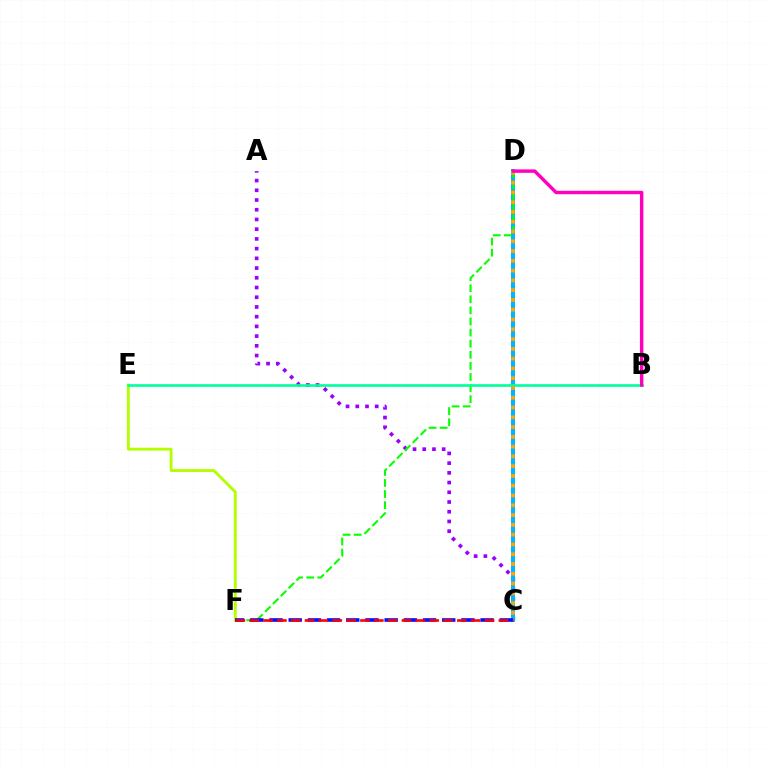{('A', 'C'): [{'color': '#9b00ff', 'line_style': 'dotted', 'thickness': 2.64}], ('C', 'D'): [{'color': '#00b5ff', 'line_style': 'solid', 'thickness': 2.9}, {'color': '#ffa500', 'line_style': 'dotted', 'thickness': 2.66}], ('E', 'F'): [{'color': '#b3ff00', 'line_style': 'solid', 'thickness': 2.06}], ('D', 'F'): [{'color': '#08ff00', 'line_style': 'dashed', 'thickness': 1.51}], ('C', 'F'): [{'color': '#0010ff', 'line_style': 'dashed', 'thickness': 2.61}, {'color': '#ff0000', 'line_style': 'dashed', 'thickness': 1.88}], ('B', 'E'): [{'color': '#00ff9d', 'line_style': 'solid', 'thickness': 1.9}], ('B', 'D'): [{'color': '#ff00bd', 'line_style': 'solid', 'thickness': 2.48}]}